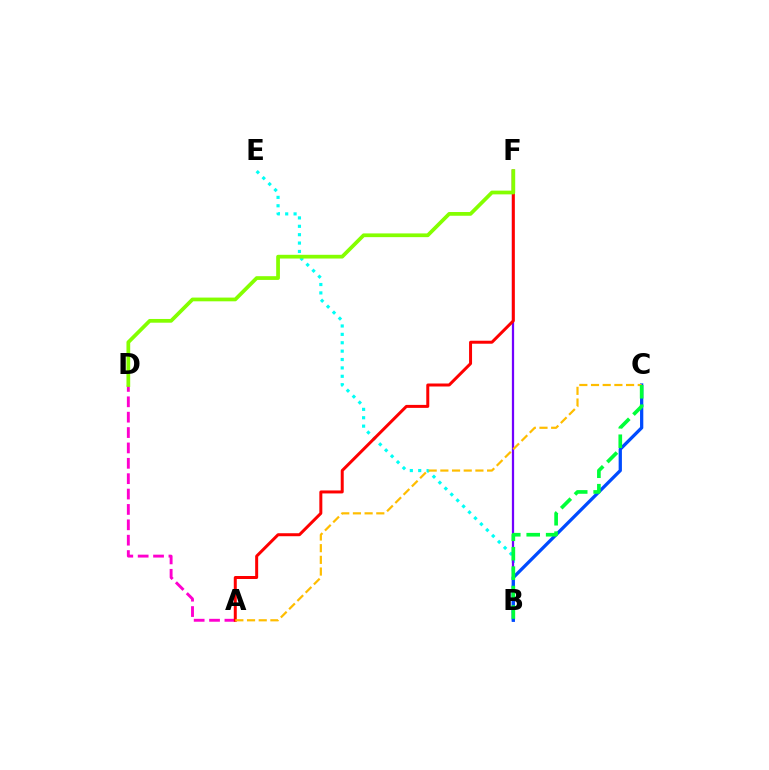{('B', 'E'): [{'color': '#00fff6', 'line_style': 'dotted', 'thickness': 2.28}], ('B', 'F'): [{'color': '#7200ff', 'line_style': 'solid', 'thickness': 1.62}], ('A', 'D'): [{'color': '#ff00cf', 'line_style': 'dashed', 'thickness': 2.09}], ('B', 'C'): [{'color': '#004bff', 'line_style': 'solid', 'thickness': 2.35}, {'color': '#00ff39', 'line_style': 'dashed', 'thickness': 2.64}], ('A', 'F'): [{'color': '#ff0000', 'line_style': 'solid', 'thickness': 2.15}], ('A', 'C'): [{'color': '#ffbd00', 'line_style': 'dashed', 'thickness': 1.59}], ('D', 'F'): [{'color': '#84ff00', 'line_style': 'solid', 'thickness': 2.69}]}